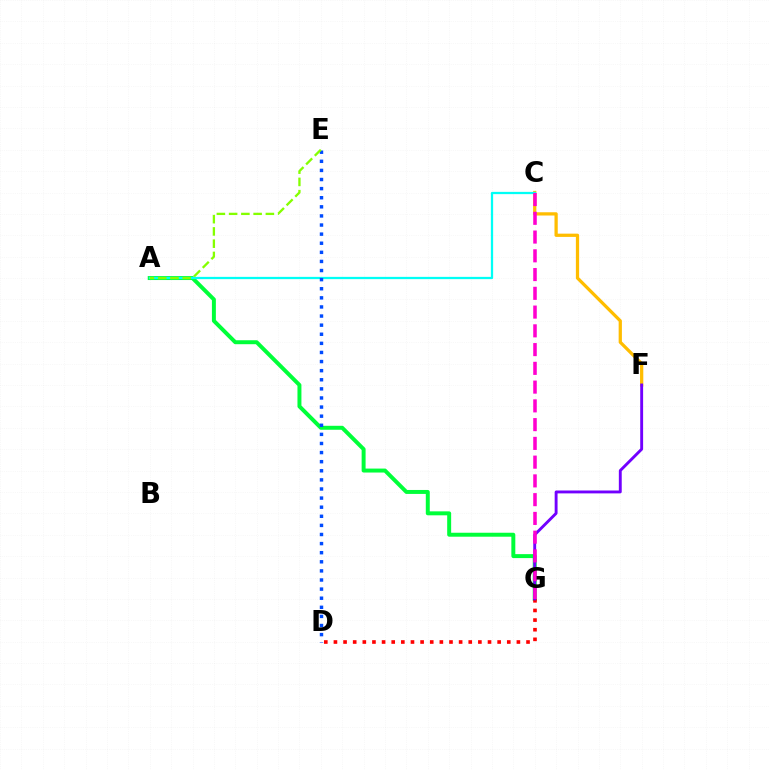{('A', 'G'): [{'color': '#00ff39', 'line_style': 'solid', 'thickness': 2.85}], ('C', 'F'): [{'color': '#ffbd00', 'line_style': 'solid', 'thickness': 2.34}], ('A', 'C'): [{'color': '#00fff6', 'line_style': 'solid', 'thickness': 1.63}], ('D', 'E'): [{'color': '#004bff', 'line_style': 'dotted', 'thickness': 2.47}], ('D', 'G'): [{'color': '#ff0000', 'line_style': 'dotted', 'thickness': 2.62}], ('A', 'E'): [{'color': '#84ff00', 'line_style': 'dashed', 'thickness': 1.66}], ('F', 'G'): [{'color': '#7200ff', 'line_style': 'solid', 'thickness': 2.08}], ('C', 'G'): [{'color': '#ff00cf', 'line_style': 'dashed', 'thickness': 2.55}]}